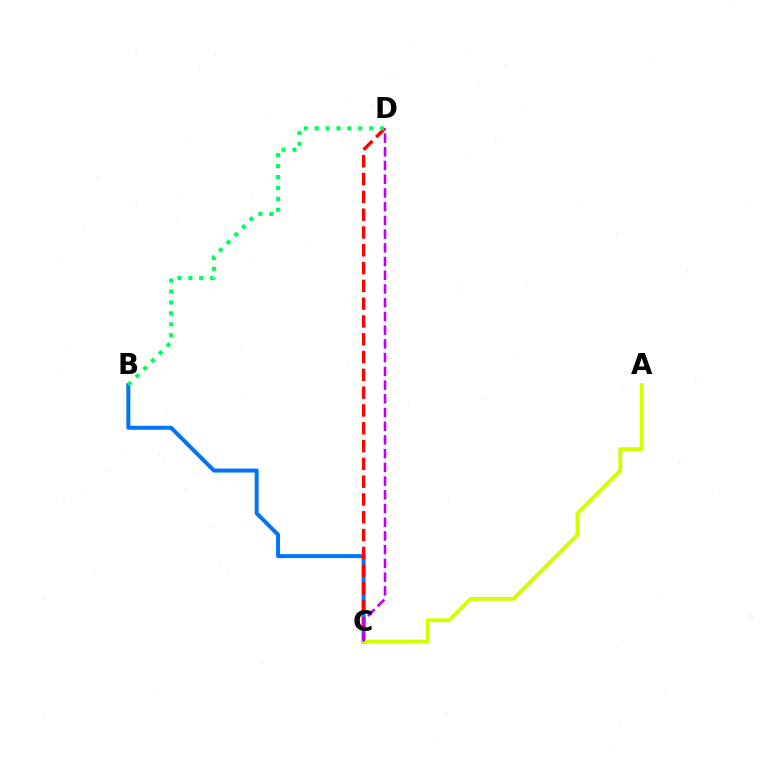{('B', 'C'): [{'color': '#0074ff', 'line_style': 'solid', 'thickness': 2.87}], ('C', 'D'): [{'color': '#ff0000', 'line_style': 'dashed', 'thickness': 2.42}, {'color': '#b900ff', 'line_style': 'dashed', 'thickness': 1.86}], ('A', 'C'): [{'color': '#d1ff00', 'line_style': 'solid', 'thickness': 2.79}], ('B', 'D'): [{'color': '#00ff5c', 'line_style': 'dotted', 'thickness': 2.96}]}